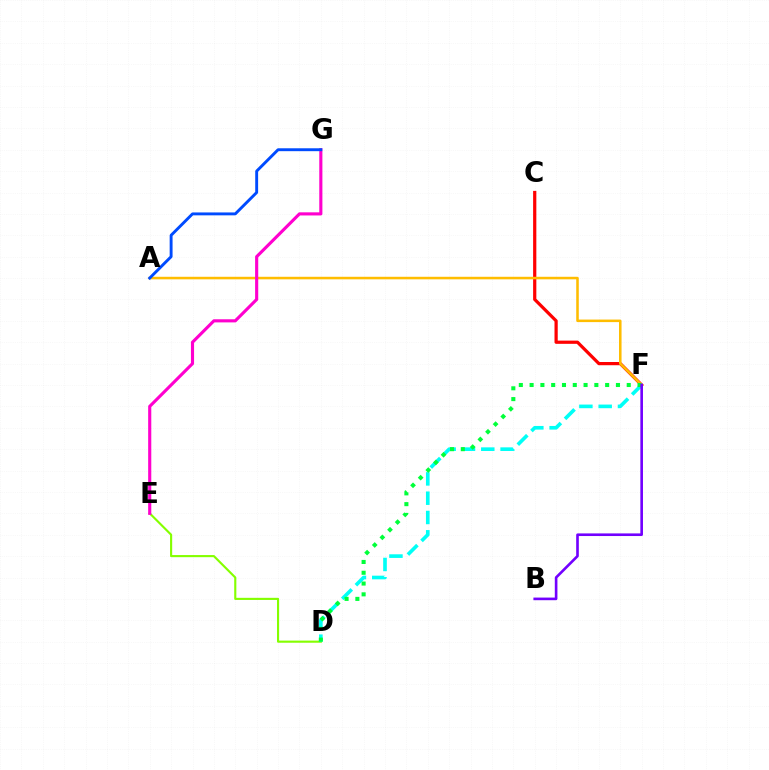{('C', 'F'): [{'color': '#ff0000', 'line_style': 'solid', 'thickness': 2.32}], ('D', 'E'): [{'color': '#84ff00', 'line_style': 'solid', 'thickness': 1.53}], ('A', 'F'): [{'color': '#ffbd00', 'line_style': 'solid', 'thickness': 1.83}], ('E', 'G'): [{'color': '#ff00cf', 'line_style': 'solid', 'thickness': 2.25}], ('D', 'F'): [{'color': '#00fff6', 'line_style': 'dashed', 'thickness': 2.62}, {'color': '#00ff39', 'line_style': 'dotted', 'thickness': 2.93}], ('B', 'F'): [{'color': '#7200ff', 'line_style': 'solid', 'thickness': 1.89}], ('A', 'G'): [{'color': '#004bff', 'line_style': 'solid', 'thickness': 2.09}]}